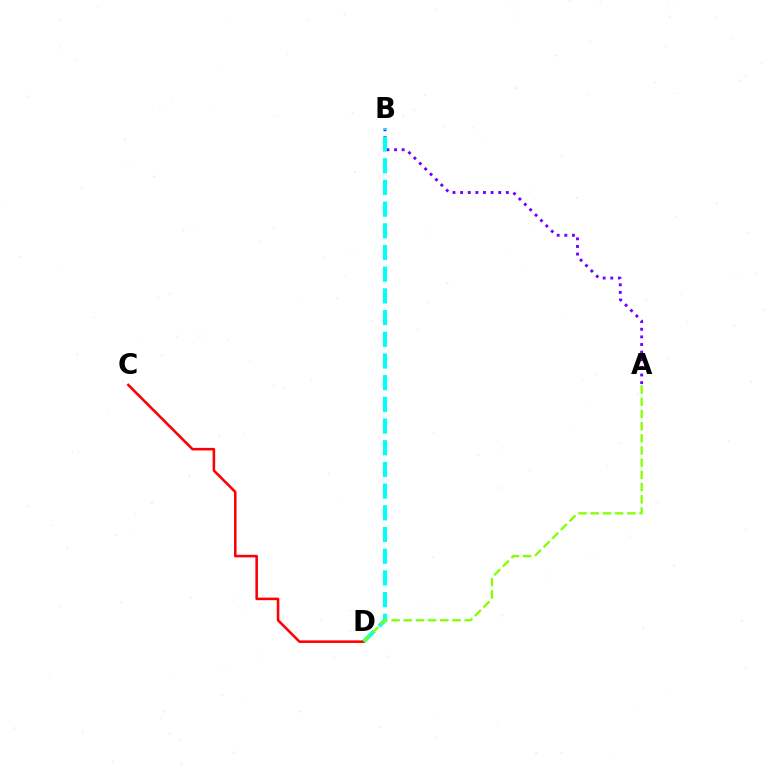{('A', 'B'): [{'color': '#7200ff', 'line_style': 'dotted', 'thickness': 2.07}], ('B', 'D'): [{'color': '#00fff6', 'line_style': 'dashed', 'thickness': 2.95}], ('C', 'D'): [{'color': '#ff0000', 'line_style': 'solid', 'thickness': 1.85}], ('A', 'D'): [{'color': '#84ff00', 'line_style': 'dashed', 'thickness': 1.66}]}